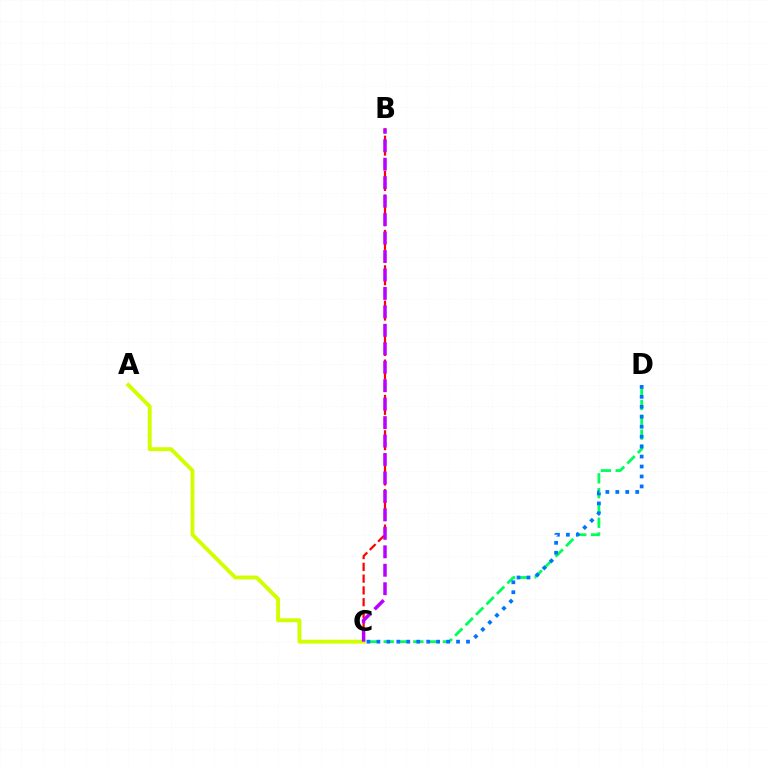{('B', 'C'): [{'color': '#ff0000', 'line_style': 'dashed', 'thickness': 1.6}, {'color': '#b900ff', 'line_style': 'dashed', 'thickness': 2.51}], ('C', 'D'): [{'color': '#00ff5c', 'line_style': 'dashed', 'thickness': 2.01}, {'color': '#0074ff', 'line_style': 'dotted', 'thickness': 2.71}], ('A', 'C'): [{'color': '#d1ff00', 'line_style': 'solid', 'thickness': 2.8}]}